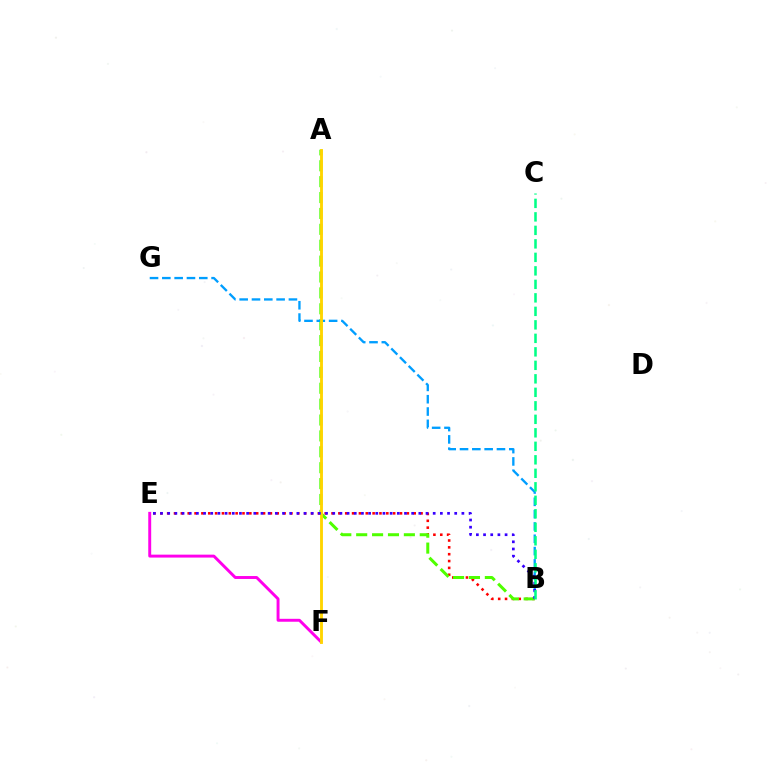{('B', 'E'): [{'color': '#ff0000', 'line_style': 'dotted', 'thickness': 1.86}, {'color': '#3700ff', 'line_style': 'dotted', 'thickness': 1.95}], ('A', 'B'): [{'color': '#4fff00', 'line_style': 'dashed', 'thickness': 2.16}], ('E', 'F'): [{'color': '#ff00ed', 'line_style': 'solid', 'thickness': 2.11}], ('B', 'G'): [{'color': '#009eff', 'line_style': 'dashed', 'thickness': 1.67}], ('A', 'F'): [{'color': '#ffd500', 'line_style': 'solid', 'thickness': 2.06}], ('B', 'C'): [{'color': '#00ff86', 'line_style': 'dashed', 'thickness': 1.83}]}